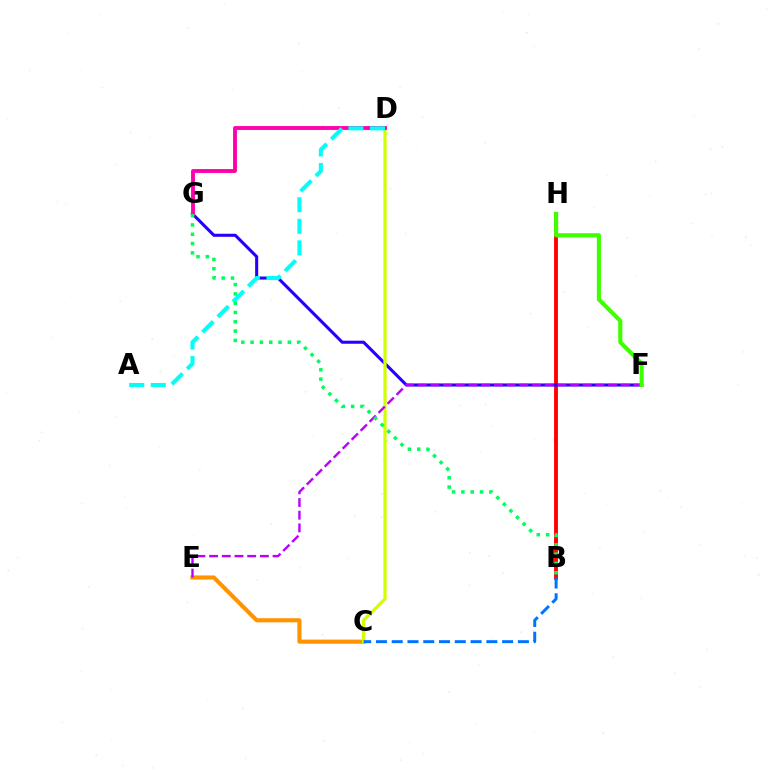{('C', 'E'): [{'color': '#ff9400', 'line_style': 'solid', 'thickness': 2.97}], ('B', 'H'): [{'color': '#ff0000', 'line_style': 'solid', 'thickness': 2.78}], ('F', 'G'): [{'color': '#2500ff', 'line_style': 'solid', 'thickness': 2.2}], ('C', 'D'): [{'color': '#d1ff00', 'line_style': 'solid', 'thickness': 2.34}], ('E', 'F'): [{'color': '#b900ff', 'line_style': 'dashed', 'thickness': 1.72}], ('D', 'G'): [{'color': '#ff00ac', 'line_style': 'solid', 'thickness': 2.78}], ('A', 'D'): [{'color': '#00fff6', 'line_style': 'dashed', 'thickness': 2.93}], ('F', 'H'): [{'color': '#3dff00', 'line_style': 'solid', 'thickness': 2.96}], ('B', 'G'): [{'color': '#00ff5c', 'line_style': 'dotted', 'thickness': 2.53}], ('B', 'C'): [{'color': '#0074ff', 'line_style': 'dashed', 'thickness': 2.14}]}